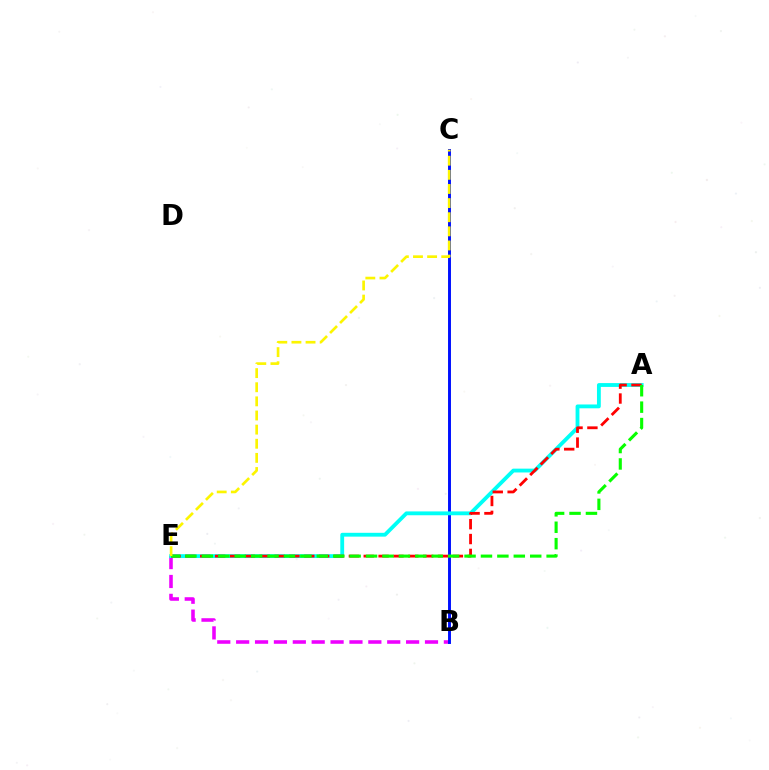{('B', 'E'): [{'color': '#ee00ff', 'line_style': 'dashed', 'thickness': 2.57}], ('B', 'C'): [{'color': '#0010ff', 'line_style': 'solid', 'thickness': 2.12}], ('A', 'E'): [{'color': '#00fff6', 'line_style': 'solid', 'thickness': 2.76}, {'color': '#ff0000', 'line_style': 'dashed', 'thickness': 2.02}, {'color': '#08ff00', 'line_style': 'dashed', 'thickness': 2.23}], ('C', 'E'): [{'color': '#fcf500', 'line_style': 'dashed', 'thickness': 1.92}]}